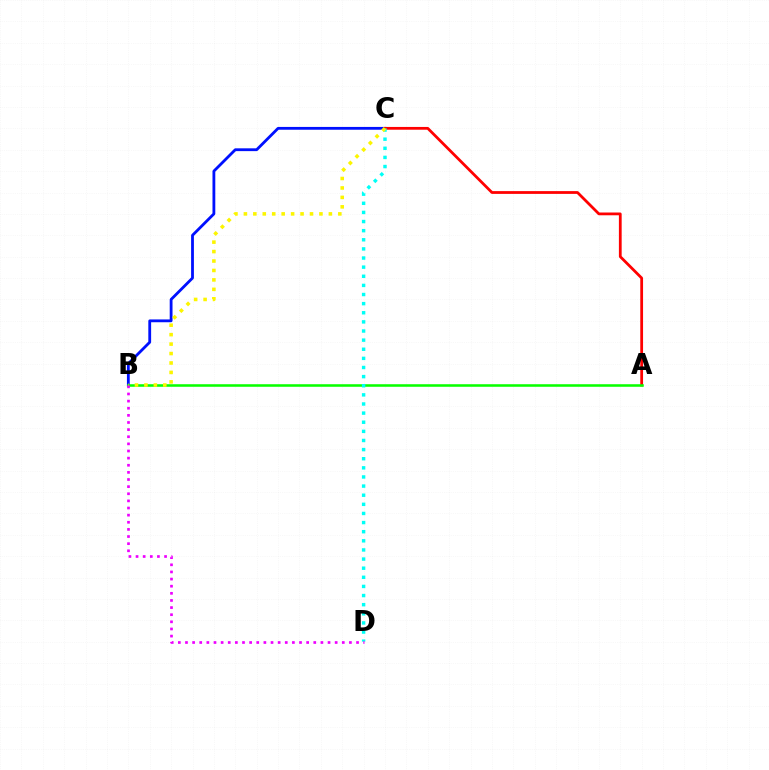{('B', 'C'): [{'color': '#0010ff', 'line_style': 'solid', 'thickness': 2.02}, {'color': '#fcf500', 'line_style': 'dotted', 'thickness': 2.57}], ('A', 'C'): [{'color': '#ff0000', 'line_style': 'solid', 'thickness': 2.0}], ('A', 'B'): [{'color': '#08ff00', 'line_style': 'solid', 'thickness': 1.84}], ('C', 'D'): [{'color': '#00fff6', 'line_style': 'dotted', 'thickness': 2.48}], ('B', 'D'): [{'color': '#ee00ff', 'line_style': 'dotted', 'thickness': 1.94}]}